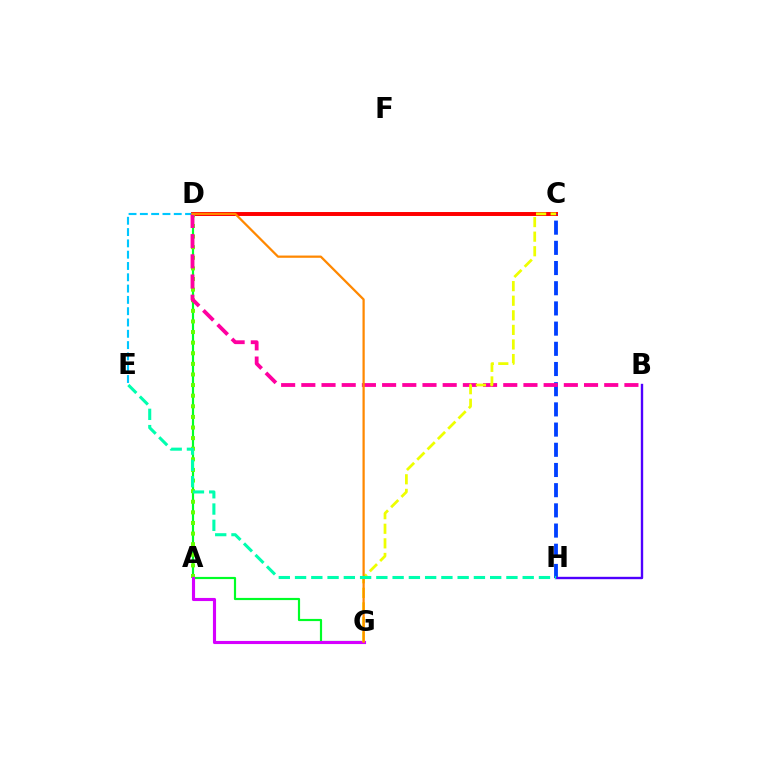{('D', 'G'): [{'color': '#00ff27', 'line_style': 'solid', 'thickness': 1.57}, {'color': '#ff8800', 'line_style': 'solid', 'thickness': 1.62}], ('C', 'D'): [{'color': '#ff0000', 'line_style': 'solid', 'thickness': 2.85}], ('A', 'D'): [{'color': '#66ff00', 'line_style': 'dotted', 'thickness': 2.88}], ('C', 'H'): [{'color': '#003fff', 'line_style': 'dashed', 'thickness': 2.74}], ('A', 'G'): [{'color': '#d600ff', 'line_style': 'solid', 'thickness': 2.25}], ('B', 'H'): [{'color': '#4f00ff', 'line_style': 'solid', 'thickness': 1.71}], ('D', 'E'): [{'color': '#00c7ff', 'line_style': 'dashed', 'thickness': 1.54}], ('B', 'D'): [{'color': '#ff00a0', 'line_style': 'dashed', 'thickness': 2.74}], ('C', 'G'): [{'color': '#eeff00', 'line_style': 'dashed', 'thickness': 1.98}], ('E', 'H'): [{'color': '#00ffaf', 'line_style': 'dashed', 'thickness': 2.21}]}